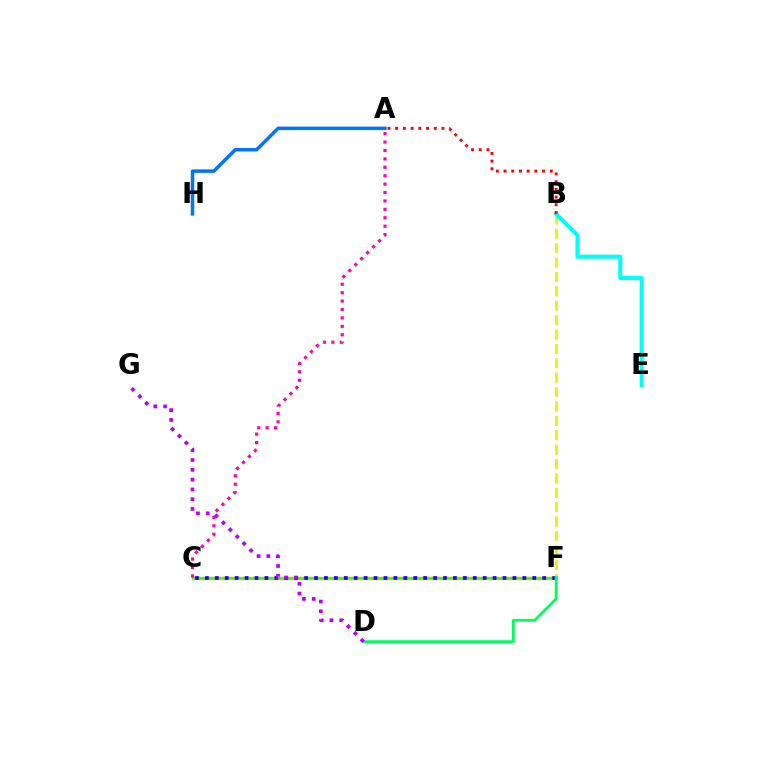{('C', 'F'): [{'color': '#ff9400', 'line_style': 'solid', 'thickness': 1.72}, {'color': '#3dff00', 'line_style': 'solid', 'thickness': 2.0}, {'color': '#2500ff', 'line_style': 'dotted', 'thickness': 2.7}], ('A', 'H'): [{'color': '#0074ff', 'line_style': 'solid', 'thickness': 2.51}], ('B', 'F'): [{'color': '#d1ff00', 'line_style': 'dashed', 'thickness': 1.95}], ('B', 'E'): [{'color': '#00fff6', 'line_style': 'solid', 'thickness': 2.89}], ('A', 'C'): [{'color': '#ff00ac', 'line_style': 'dotted', 'thickness': 2.29}], ('D', 'F'): [{'color': '#00ff5c', 'line_style': 'solid', 'thickness': 2.01}], ('D', 'G'): [{'color': '#b900ff', 'line_style': 'dotted', 'thickness': 2.66}], ('A', 'B'): [{'color': '#ff0000', 'line_style': 'dotted', 'thickness': 2.09}]}